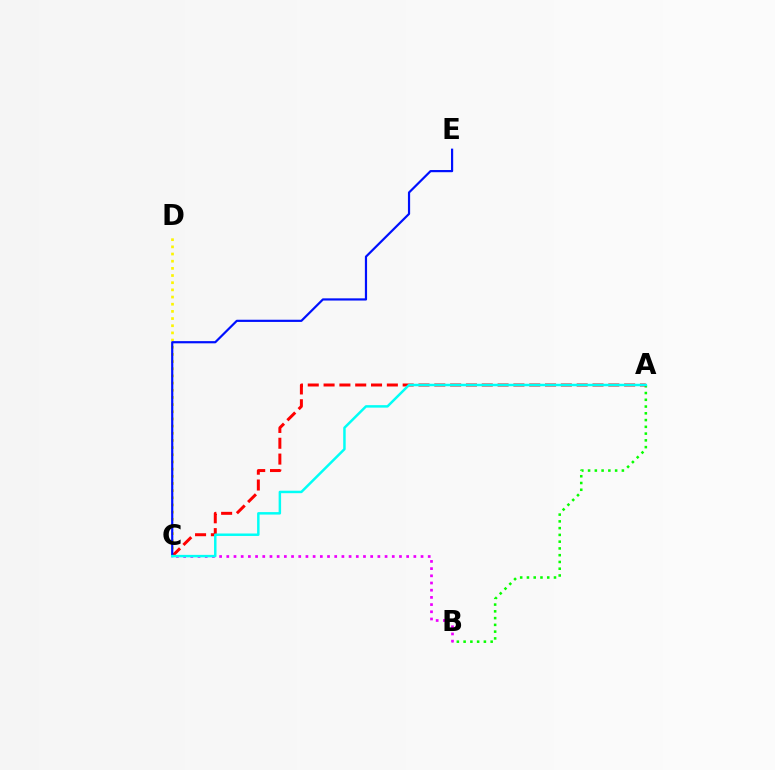{('C', 'D'): [{'color': '#fcf500', 'line_style': 'dotted', 'thickness': 1.95}], ('A', 'B'): [{'color': '#08ff00', 'line_style': 'dotted', 'thickness': 1.84}], ('A', 'C'): [{'color': '#ff0000', 'line_style': 'dashed', 'thickness': 2.15}, {'color': '#00fff6', 'line_style': 'solid', 'thickness': 1.78}], ('C', 'E'): [{'color': '#0010ff', 'line_style': 'solid', 'thickness': 1.58}], ('B', 'C'): [{'color': '#ee00ff', 'line_style': 'dotted', 'thickness': 1.95}]}